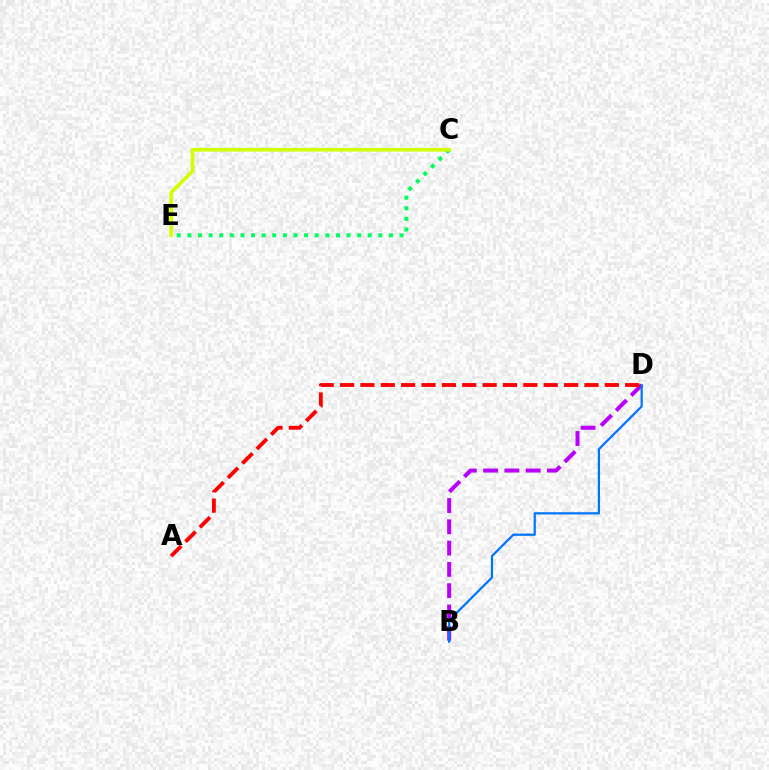{('B', 'D'): [{'color': '#b900ff', 'line_style': 'dashed', 'thickness': 2.89}, {'color': '#0074ff', 'line_style': 'solid', 'thickness': 1.6}], ('C', 'E'): [{'color': '#00ff5c', 'line_style': 'dotted', 'thickness': 2.88}, {'color': '#d1ff00', 'line_style': 'solid', 'thickness': 2.64}], ('A', 'D'): [{'color': '#ff0000', 'line_style': 'dashed', 'thickness': 2.77}]}